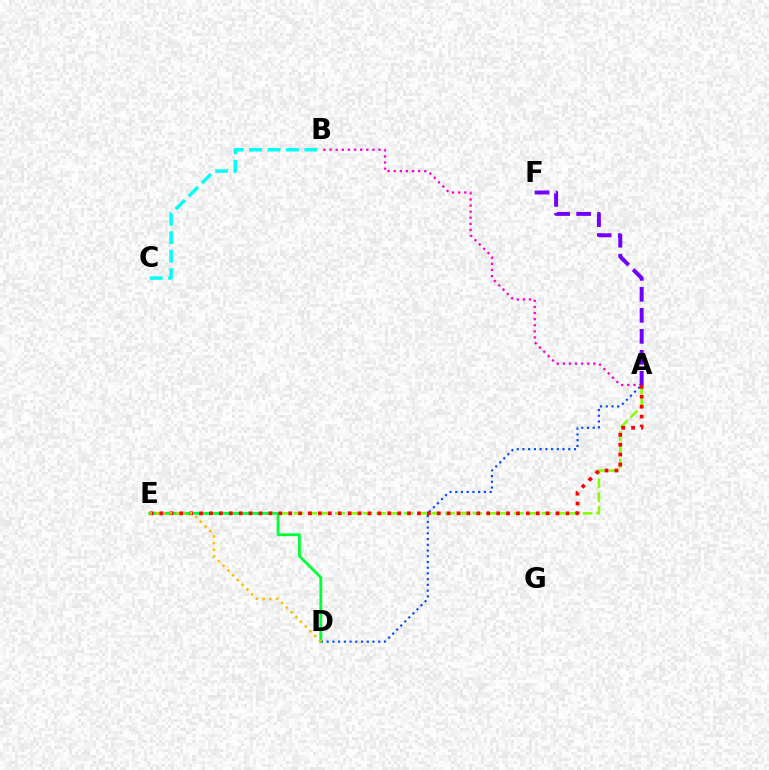{('A', 'E'): [{'color': '#84ff00', 'line_style': 'dashed', 'thickness': 1.87}, {'color': '#ff0000', 'line_style': 'dotted', 'thickness': 2.69}], ('A', 'D'): [{'color': '#004bff', 'line_style': 'dotted', 'thickness': 1.56}], ('A', 'B'): [{'color': '#ff00cf', 'line_style': 'dotted', 'thickness': 1.66}], ('D', 'E'): [{'color': '#00ff39', 'line_style': 'solid', 'thickness': 2.03}, {'color': '#ffbd00', 'line_style': 'dotted', 'thickness': 1.82}], ('B', 'C'): [{'color': '#00fff6', 'line_style': 'dashed', 'thickness': 2.5}], ('A', 'F'): [{'color': '#7200ff', 'line_style': 'dashed', 'thickness': 2.85}]}